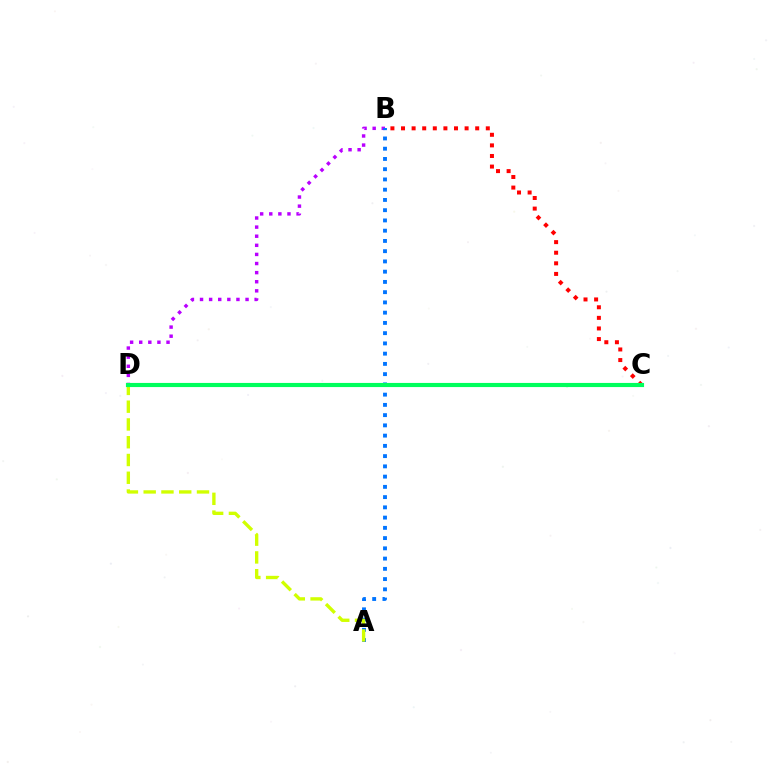{('B', 'D'): [{'color': '#b900ff', 'line_style': 'dotted', 'thickness': 2.47}], ('B', 'C'): [{'color': '#ff0000', 'line_style': 'dotted', 'thickness': 2.88}], ('A', 'B'): [{'color': '#0074ff', 'line_style': 'dotted', 'thickness': 2.78}], ('A', 'D'): [{'color': '#d1ff00', 'line_style': 'dashed', 'thickness': 2.41}], ('C', 'D'): [{'color': '#00ff5c', 'line_style': 'solid', 'thickness': 2.98}]}